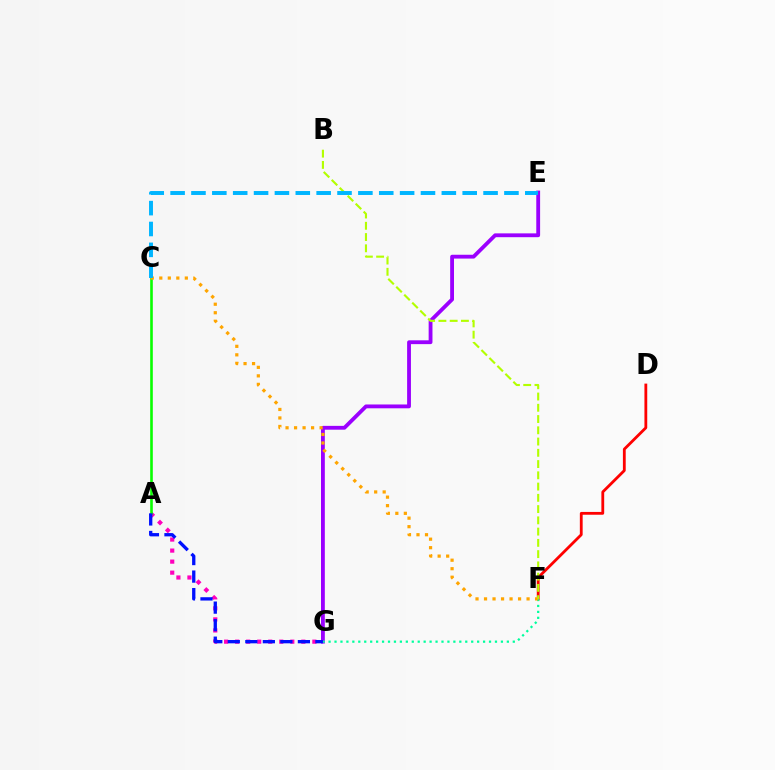{('A', 'G'): [{'color': '#ff00bd', 'line_style': 'dotted', 'thickness': 3.0}, {'color': '#0010ff', 'line_style': 'dashed', 'thickness': 2.38}], ('A', 'C'): [{'color': '#08ff00', 'line_style': 'solid', 'thickness': 1.88}], ('E', 'G'): [{'color': '#9b00ff', 'line_style': 'solid', 'thickness': 2.75}], ('D', 'F'): [{'color': '#ff0000', 'line_style': 'solid', 'thickness': 2.02}], ('F', 'G'): [{'color': '#00ff9d', 'line_style': 'dotted', 'thickness': 1.61}], ('C', 'F'): [{'color': '#ffa500', 'line_style': 'dotted', 'thickness': 2.31}], ('B', 'F'): [{'color': '#b3ff00', 'line_style': 'dashed', 'thickness': 1.53}], ('C', 'E'): [{'color': '#00b5ff', 'line_style': 'dashed', 'thickness': 2.83}]}